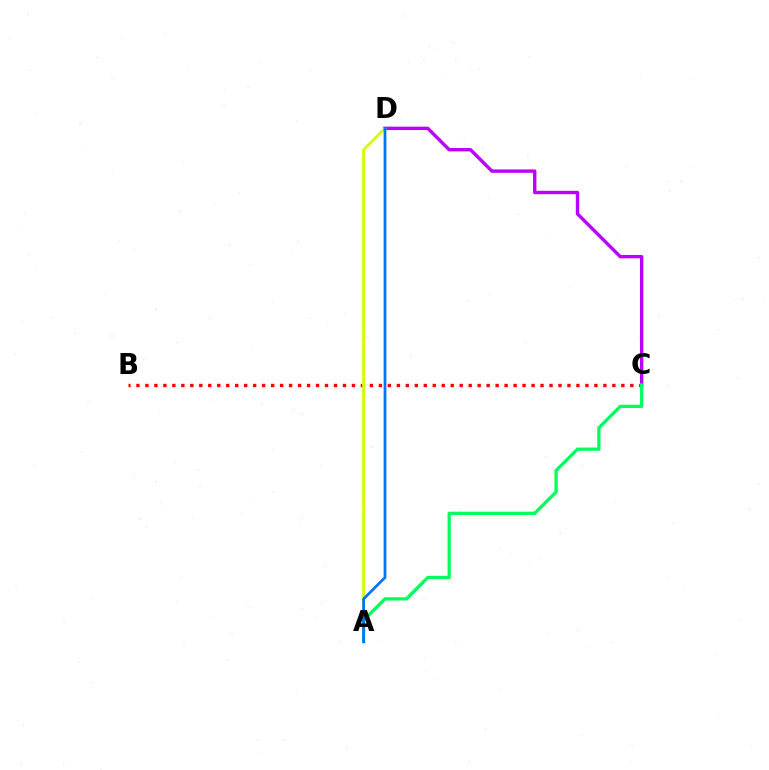{('B', 'C'): [{'color': '#ff0000', 'line_style': 'dotted', 'thickness': 2.44}], ('C', 'D'): [{'color': '#b900ff', 'line_style': 'solid', 'thickness': 2.43}], ('A', 'D'): [{'color': '#d1ff00', 'line_style': 'solid', 'thickness': 2.03}, {'color': '#0074ff', 'line_style': 'solid', 'thickness': 1.98}], ('A', 'C'): [{'color': '#00ff5c', 'line_style': 'solid', 'thickness': 2.35}]}